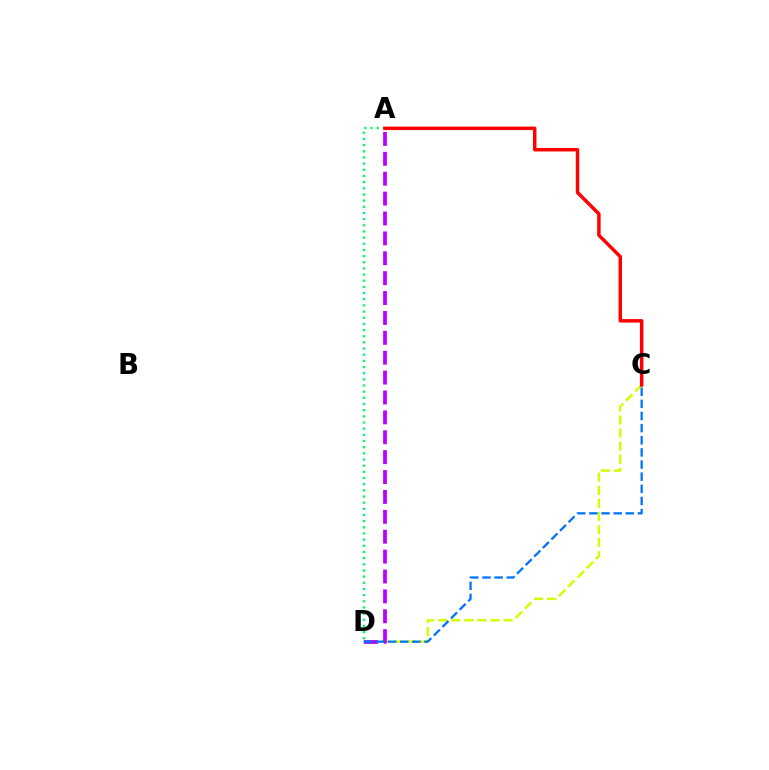{('A', 'D'): [{'color': '#00ff5c', 'line_style': 'dotted', 'thickness': 1.67}, {'color': '#b900ff', 'line_style': 'dashed', 'thickness': 2.7}], ('C', 'D'): [{'color': '#d1ff00', 'line_style': 'dashed', 'thickness': 1.78}, {'color': '#0074ff', 'line_style': 'dashed', 'thickness': 1.65}], ('A', 'C'): [{'color': '#ff0000', 'line_style': 'solid', 'thickness': 2.49}]}